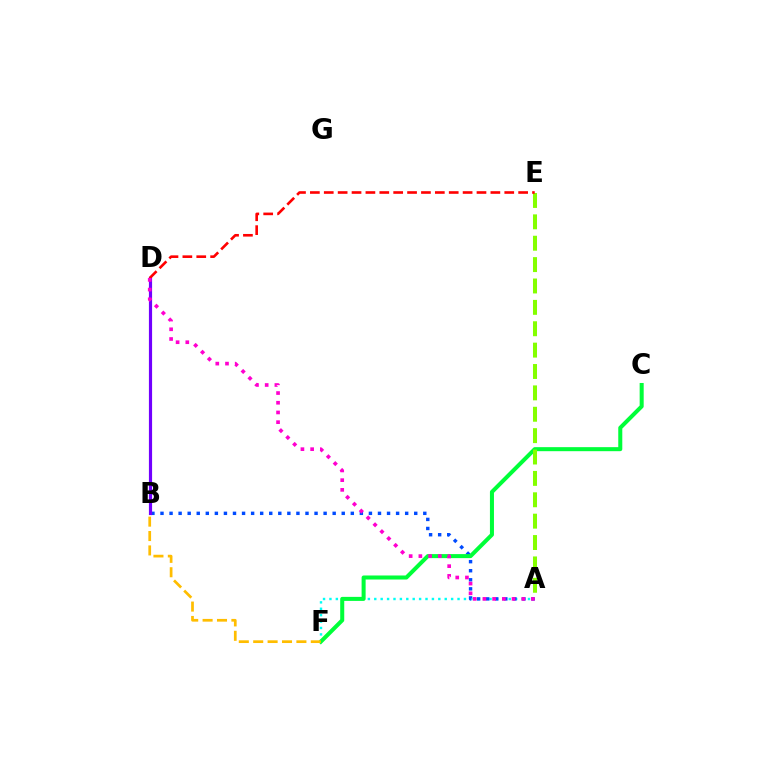{('A', 'F'): [{'color': '#00fff6', 'line_style': 'dotted', 'thickness': 1.74}], ('A', 'B'): [{'color': '#004bff', 'line_style': 'dotted', 'thickness': 2.46}], ('B', 'D'): [{'color': '#7200ff', 'line_style': 'solid', 'thickness': 2.28}], ('C', 'F'): [{'color': '#00ff39', 'line_style': 'solid', 'thickness': 2.9}], ('A', 'E'): [{'color': '#84ff00', 'line_style': 'dashed', 'thickness': 2.9}], ('D', 'E'): [{'color': '#ff0000', 'line_style': 'dashed', 'thickness': 1.89}], ('A', 'D'): [{'color': '#ff00cf', 'line_style': 'dotted', 'thickness': 2.64}], ('B', 'F'): [{'color': '#ffbd00', 'line_style': 'dashed', 'thickness': 1.96}]}